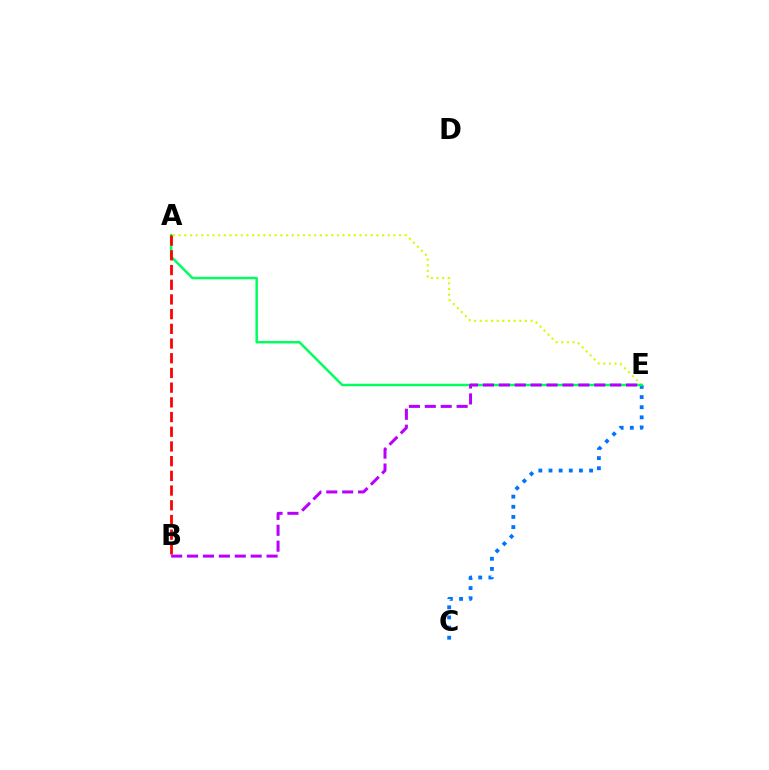{('A', 'E'): [{'color': '#d1ff00', 'line_style': 'dotted', 'thickness': 1.53}, {'color': '#00ff5c', 'line_style': 'solid', 'thickness': 1.78}], ('C', 'E'): [{'color': '#0074ff', 'line_style': 'dotted', 'thickness': 2.76}], ('B', 'E'): [{'color': '#b900ff', 'line_style': 'dashed', 'thickness': 2.16}], ('A', 'B'): [{'color': '#ff0000', 'line_style': 'dashed', 'thickness': 2.0}]}